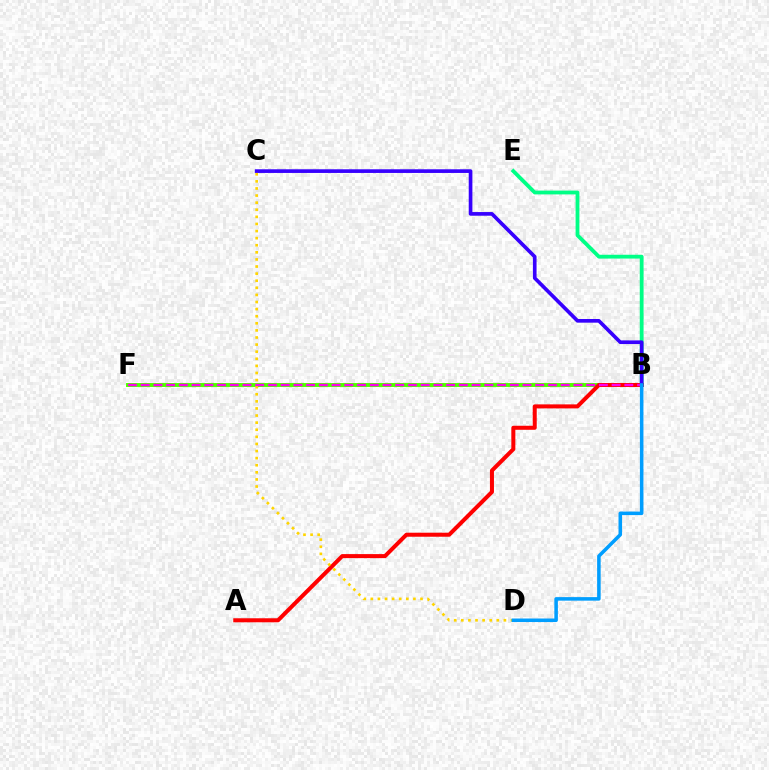{('B', 'E'): [{'color': '#00ff86', 'line_style': 'solid', 'thickness': 2.74}], ('B', 'F'): [{'color': '#4fff00', 'line_style': 'solid', 'thickness': 2.83}, {'color': '#ff00ed', 'line_style': 'dashed', 'thickness': 1.73}], ('A', 'B'): [{'color': '#ff0000', 'line_style': 'solid', 'thickness': 2.9}], ('B', 'C'): [{'color': '#3700ff', 'line_style': 'solid', 'thickness': 2.64}], ('C', 'D'): [{'color': '#ffd500', 'line_style': 'dotted', 'thickness': 1.93}], ('B', 'D'): [{'color': '#009eff', 'line_style': 'solid', 'thickness': 2.55}]}